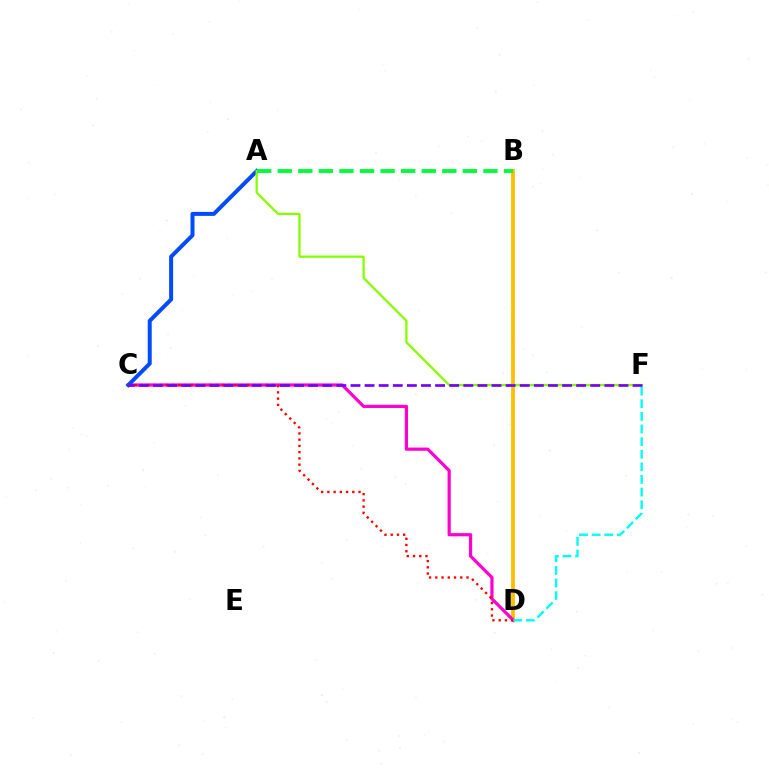{('B', 'D'): [{'color': '#ffbd00', 'line_style': 'solid', 'thickness': 2.7}], ('C', 'D'): [{'color': '#ff00cf', 'line_style': 'solid', 'thickness': 2.3}, {'color': '#ff0000', 'line_style': 'dotted', 'thickness': 1.7}], ('A', 'C'): [{'color': '#004bff', 'line_style': 'solid', 'thickness': 2.87}], ('A', 'F'): [{'color': '#84ff00', 'line_style': 'solid', 'thickness': 1.63}], ('D', 'F'): [{'color': '#00fff6', 'line_style': 'dashed', 'thickness': 1.71}], ('C', 'F'): [{'color': '#7200ff', 'line_style': 'dashed', 'thickness': 1.92}], ('A', 'B'): [{'color': '#00ff39', 'line_style': 'dashed', 'thickness': 2.79}]}